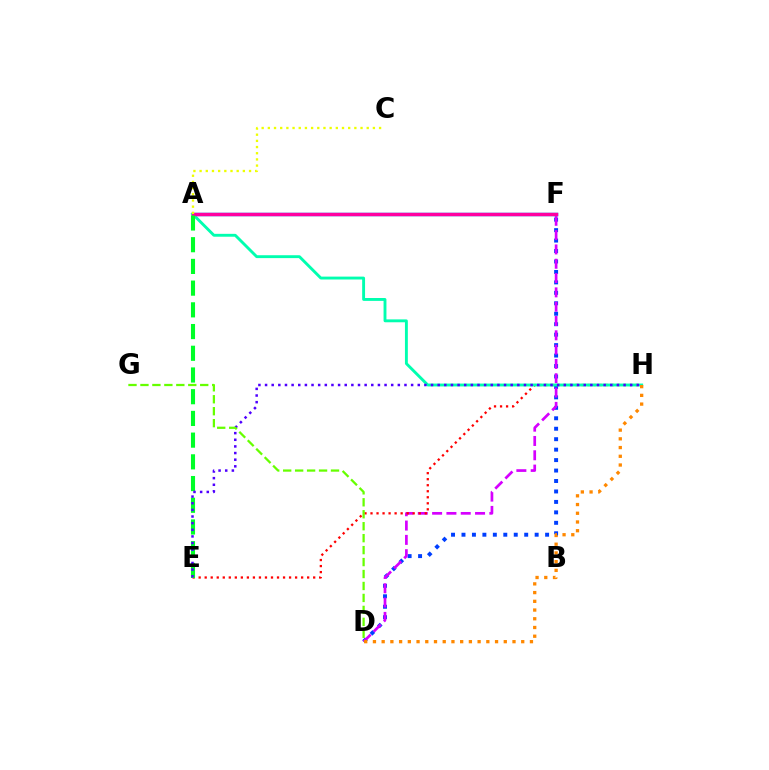{('D', 'F'): [{'color': '#003fff', 'line_style': 'dotted', 'thickness': 2.84}, {'color': '#d600ff', 'line_style': 'dashed', 'thickness': 1.94}], ('A', 'F'): [{'color': '#00c7ff', 'line_style': 'solid', 'thickness': 2.51}, {'color': '#ff00a0', 'line_style': 'solid', 'thickness': 2.49}], ('E', 'H'): [{'color': '#ff0000', 'line_style': 'dotted', 'thickness': 1.64}, {'color': '#4f00ff', 'line_style': 'dotted', 'thickness': 1.8}], ('A', 'H'): [{'color': '#00ffaf', 'line_style': 'solid', 'thickness': 2.08}], ('A', 'E'): [{'color': '#00ff27', 'line_style': 'dashed', 'thickness': 2.95}], ('D', 'H'): [{'color': '#ff8800', 'line_style': 'dotted', 'thickness': 2.37}], ('D', 'G'): [{'color': '#66ff00', 'line_style': 'dashed', 'thickness': 1.62}], ('A', 'C'): [{'color': '#eeff00', 'line_style': 'dotted', 'thickness': 1.68}]}